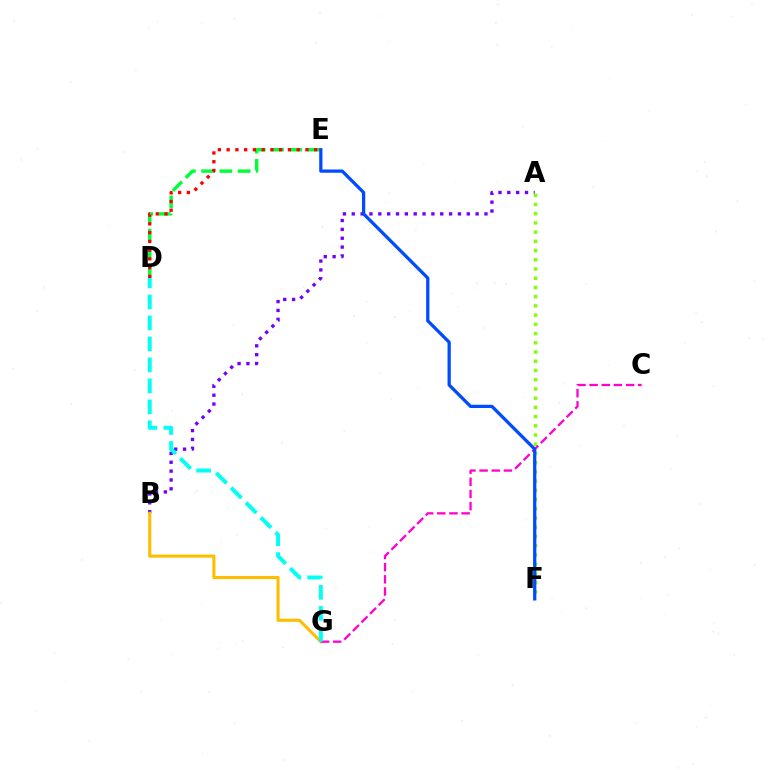{('A', 'B'): [{'color': '#7200ff', 'line_style': 'dotted', 'thickness': 2.4}], ('A', 'F'): [{'color': '#84ff00', 'line_style': 'dotted', 'thickness': 2.51}], ('B', 'G'): [{'color': '#ffbd00', 'line_style': 'solid', 'thickness': 2.23}], ('D', 'E'): [{'color': '#00ff39', 'line_style': 'dashed', 'thickness': 2.48}, {'color': '#ff0000', 'line_style': 'dotted', 'thickness': 2.38}], ('C', 'G'): [{'color': '#ff00cf', 'line_style': 'dashed', 'thickness': 1.65}], ('D', 'G'): [{'color': '#00fff6', 'line_style': 'dashed', 'thickness': 2.85}], ('E', 'F'): [{'color': '#004bff', 'line_style': 'solid', 'thickness': 2.34}]}